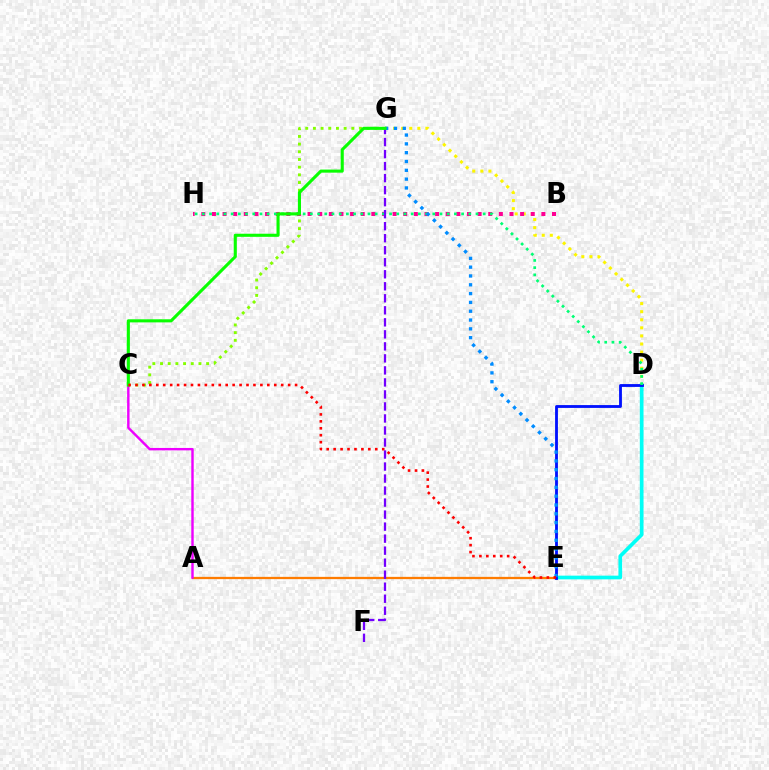{('D', 'E'): [{'color': '#00fff6', 'line_style': 'solid', 'thickness': 2.66}, {'color': '#0010ff', 'line_style': 'solid', 'thickness': 2.04}], ('C', 'G'): [{'color': '#84ff00', 'line_style': 'dotted', 'thickness': 2.09}, {'color': '#08ff00', 'line_style': 'solid', 'thickness': 2.23}], ('A', 'E'): [{'color': '#ff7c00', 'line_style': 'solid', 'thickness': 1.64}], ('D', 'G'): [{'color': '#fcf500', 'line_style': 'dotted', 'thickness': 2.19}], ('B', 'H'): [{'color': '#ff0094', 'line_style': 'dotted', 'thickness': 2.89}], ('D', 'H'): [{'color': '#00ff74', 'line_style': 'dotted', 'thickness': 1.96}], ('A', 'C'): [{'color': '#ee00ff', 'line_style': 'solid', 'thickness': 1.74}], ('F', 'G'): [{'color': '#7200ff', 'line_style': 'dashed', 'thickness': 1.63}], ('E', 'G'): [{'color': '#008cff', 'line_style': 'dotted', 'thickness': 2.4}], ('C', 'E'): [{'color': '#ff0000', 'line_style': 'dotted', 'thickness': 1.89}]}